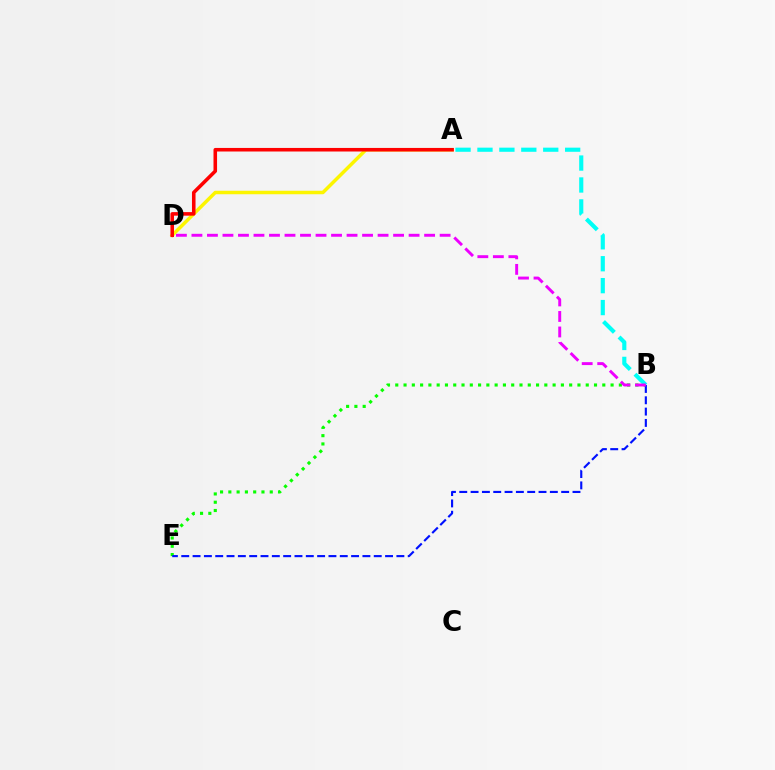{('B', 'E'): [{'color': '#08ff00', 'line_style': 'dotted', 'thickness': 2.25}, {'color': '#0010ff', 'line_style': 'dashed', 'thickness': 1.54}], ('A', 'B'): [{'color': '#00fff6', 'line_style': 'dashed', 'thickness': 2.98}], ('B', 'D'): [{'color': '#ee00ff', 'line_style': 'dashed', 'thickness': 2.11}], ('A', 'D'): [{'color': '#fcf500', 'line_style': 'solid', 'thickness': 2.51}, {'color': '#ff0000', 'line_style': 'solid', 'thickness': 2.57}]}